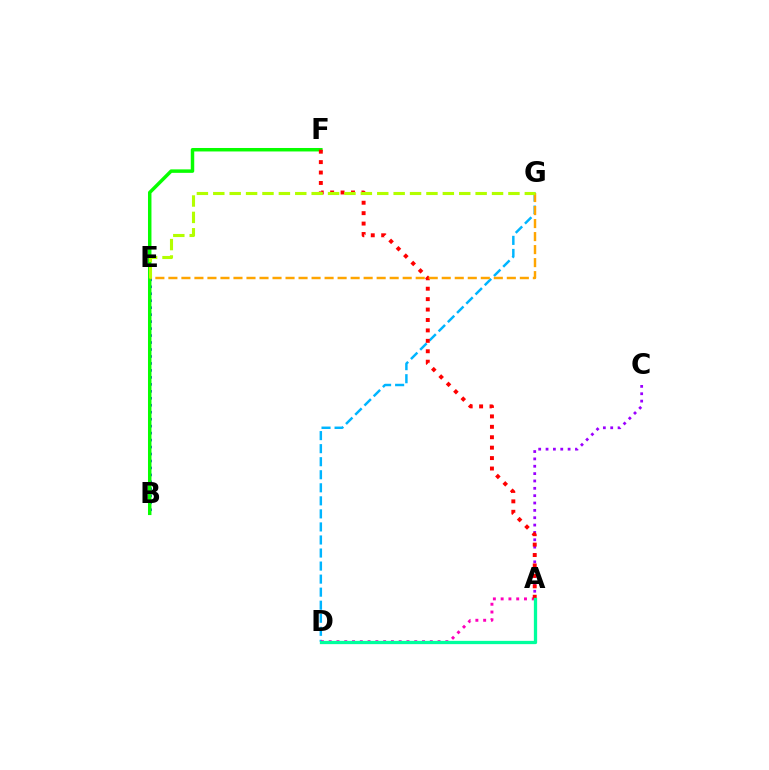{('B', 'E'): [{'color': '#0010ff', 'line_style': 'dotted', 'thickness': 1.89}], ('A', 'C'): [{'color': '#9b00ff', 'line_style': 'dotted', 'thickness': 2.0}], ('D', 'G'): [{'color': '#00b5ff', 'line_style': 'dashed', 'thickness': 1.77}], ('B', 'F'): [{'color': '#08ff00', 'line_style': 'solid', 'thickness': 2.5}], ('A', 'D'): [{'color': '#ff00bd', 'line_style': 'dotted', 'thickness': 2.11}, {'color': '#00ff9d', 'line_style': 'solid', 'thickness': 2.36}], ('A', 'F'): [{'color': '#ff0000', 'line_style': 'dotted', 'thickness': 2.83}], ('E', 'G'): [{'color': '#ffa500', 'line_style': 'dashed', 'thickness': 1.77}, {'color': '#b3ff00', 'line_style': 'dashed', 'thickness': 2.23}]}